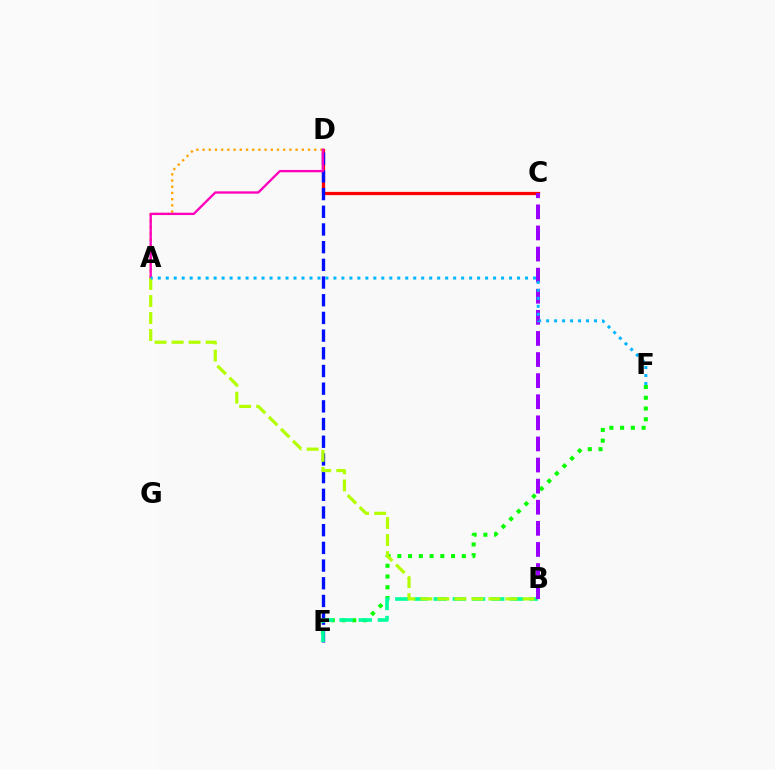{('A', 'D'): [{'color': '#ffa500', 'line_style': 'dotted', 'thickness': 1.69}, {'color': '#ff00bd', 'line_style': 'solid', 'thickness': 1.68}], ('C', 'D'): [{'color': '#ff0000', 'line_style': 'solid', 'thickness': 2.33}], ('E', 'F'): [{'color': '#08ff00', 'line_style': 'dotted', 'thickness': 2.92}], ('D', 'E'): [{'color': '#0010ff', 'line_style': 'dashed', 'thickness': 2.4}], ('B', 'E'): [{'color': '#00ff9d', 'line_style': 'dashed', 'thickness': 2.61}], ('B', 'C'): [{'color': '#9b00ff', 'line_style': 'dashed', 'thickness': 2.87}], ('A', 'B'): [{'color': '#b3ff00', 'line_style': 'dashed', 'thickness': 2.31}], ('A', 'F'): [{'color': '#00b5ff', 'line_style': 'dotted', 'thickness': 2.17}]}